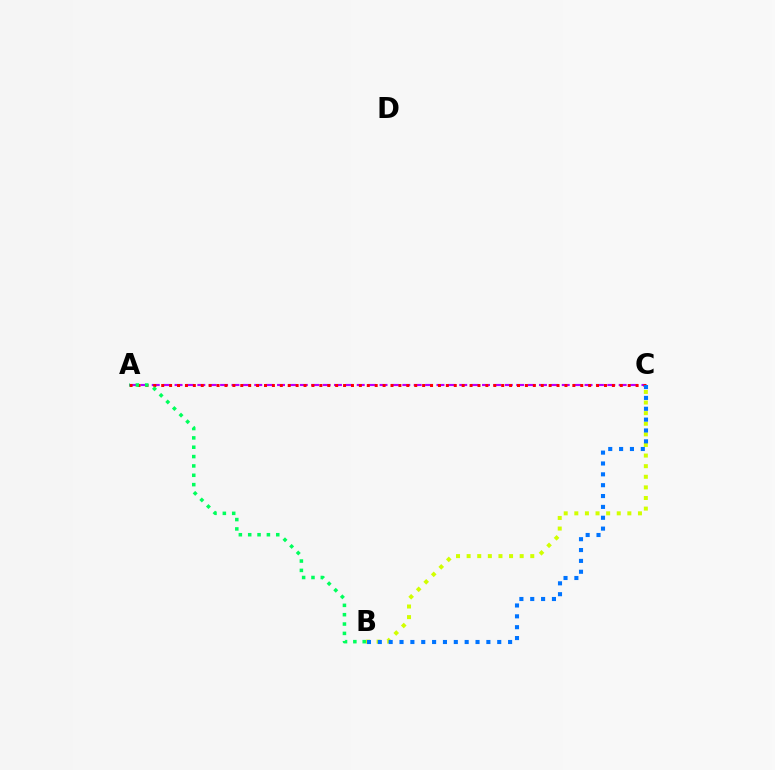{('A', 'C'): [{'color': '#b900ff', 'line_style': 'dashed', 'thickness': 1.55}, {'color': '#ff0000', 'line_style': 'dotted', 'thickness': 2.15}], ('B', 'C'): [{'color': '#d1ff00', 'line_style': 'dotted', 'thickness': 2.88}, {'color': '#0074ff', 'line_style': 'dotted', 'thickness': 2.95}], ('A', 'B'): [{'color': '#00ff5c', 'line_style': 'dotted', 'thickness': 2.54}]}